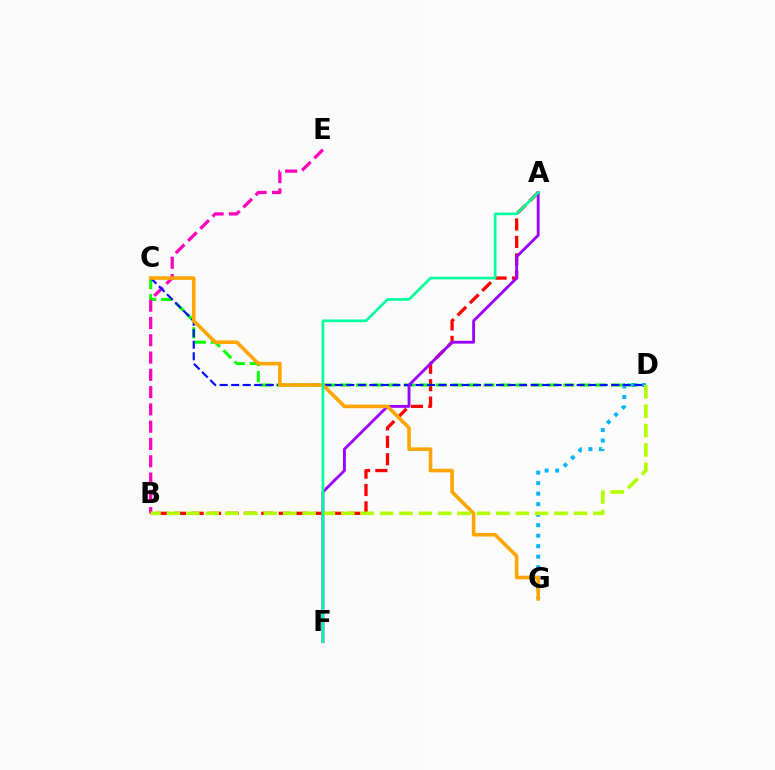{('A', 'B'): [{'color': '#ff0000', 'line_style': 'dashed', 'thickness': 2.37}], ('C', 'D'): [{'color': '#08ff00', 'line_style': 'dashed', 'thickness': 2.17}, {'color': '#0010ff', 'line_style': 'dashed', 'thickness': 1.56}], ('D', 'G'): [{'color': '#00b5ff', 'line_style': 'dotted', 'thickness': 2.86}], ('B', 'E'): [{'color': '#ff00bd', 'line_style': 'dashed', 'thickness': 2.35}], ('A', 'F'): [{'color': '#9b00ff', 'line_style': 'solid', 'thickness': 2.05}, {'color': '#00ff9d', 'line_style': 'solid', 'thickness': 1.93}], ('C', 'G'): [{'color': '#ffa500', 'line_style': 'solid', 'thickness': 2.59}], ('B', 'D'): [{'color': '#b3ff00', 'line_style': 'dashed', 'thickness': 2.63}]}